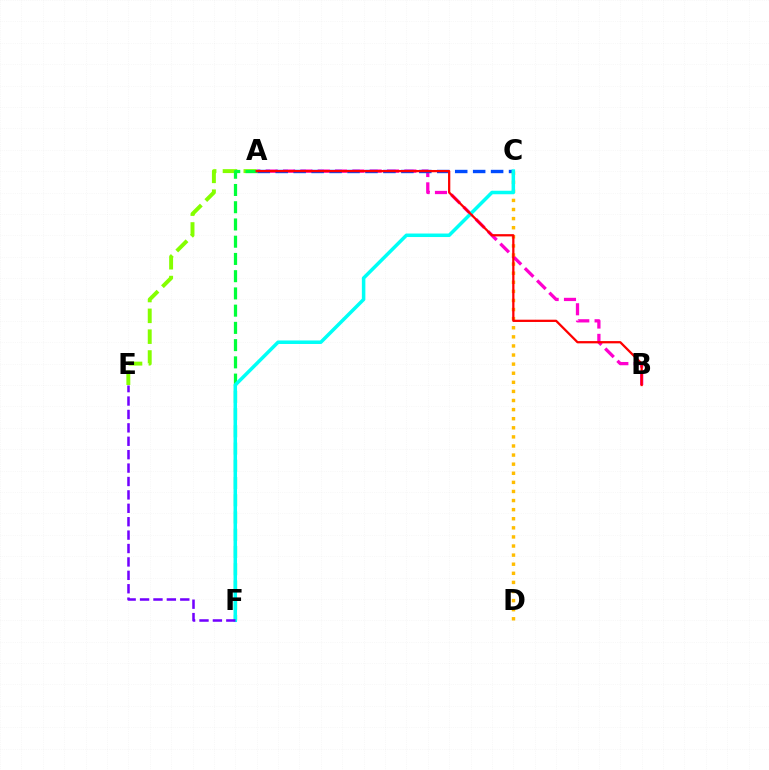{('A', 'B'): [{'color': '#ff00cf', 'line_style': 'dashed', 'thickness': 2.35}, {'color': '#ff0000', 'line_style': 'solid', 'thickness': 1.63}], ('A', 'E'): [{'color': '#84ff00', 'line_style': 'dashed', 'thickness': 2.83}], ('A', 'C'): [{'color': '#004bff', 'line_style': 'dashed', 'thickness': 2.44}], ('A', 'F'): [{'color': '#00ff39', 'line_style': 'dashed', 'thickness': 2.34}], ('C', 'D'): [{'color': '#ffbd00', 'line_style': 'dotted', 'thickness': 2.47}], ('C', 'F'): [{'color': '#00fff6', 'line_style': 'solid', 'thickness': 2.53}], ('E', 'F'): [{'color': '#7200ff', 'line_style': 'dashed', 'thickness': 1.82}]}